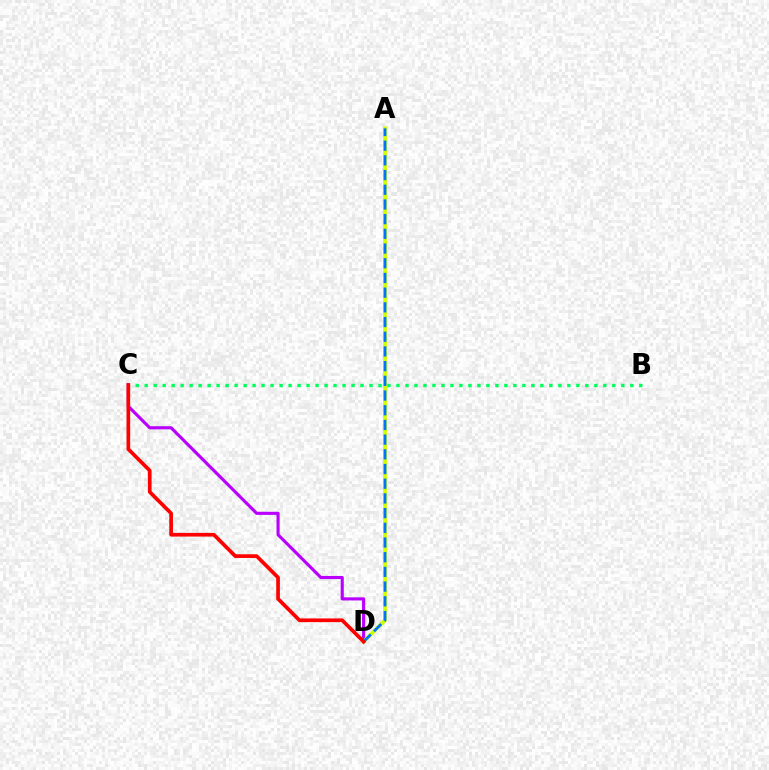{('C', 'D'): [{'color': '#b900ff', 'line_style': 'solid', 'thickness': 2.25}, {'color': '#ff0000', 'line_style': 'solid', 'thickness': 2.66}], ('A', 'D'): [{'color': '#d1ff00', 'line_style': 'solid', 'thickness': 2.71}, {'color': '#0074ff', 'line_style': 'dashed', 'thickness': 2.0}], ('B', 'C'): [{'color': '#00ff5c', 'line_style': 'dotted', 'thickness': 2.44}]}